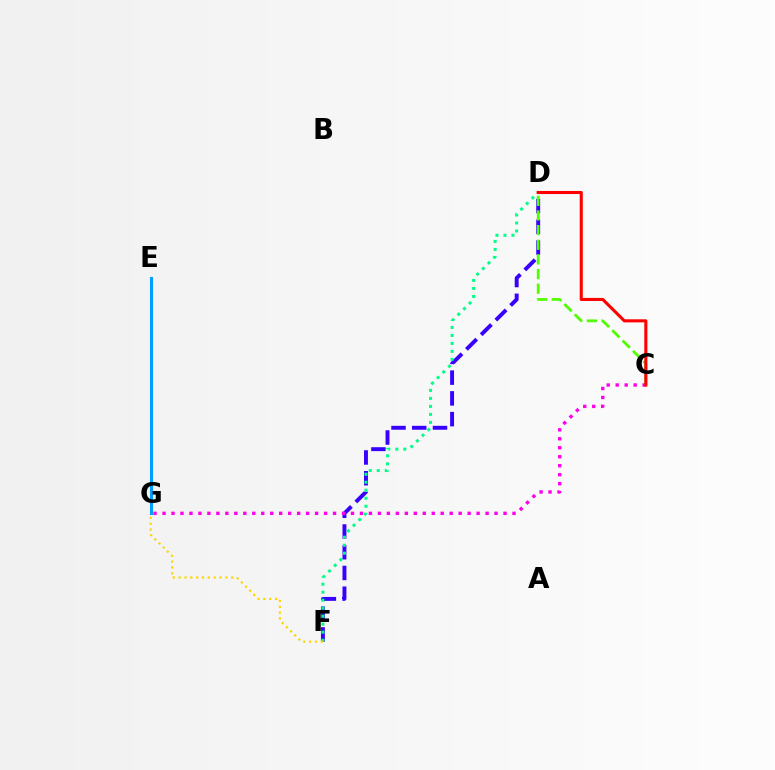{('D', 'F'): [{'color': '#3700ff', 'line_style': 'dashed', 'thickness': 2.82}, {'color': '#00ff86', 'line_style': 'dotted', 'thickness': 2.17}], ('C', 'D'): [{'color': '#4fff00', 'line_style': 'dashed', 'thickness': 1.99}, {'color': '#ff0000', 'line_style': 'solid', 'thickness': 2.22}], ('C', 'G'): [{'color': '#ff00ed', 'line_style': 'dotted', 'thickness': 2.44}], ('E', 'G'): [{'color': '#009eff', 'line_style': 'solid', 'thickness': 2.22}], ('F', 'G'): [{'color': '#ffd500', 'line_style': 'dotted', 'thickness': 1.59}]}